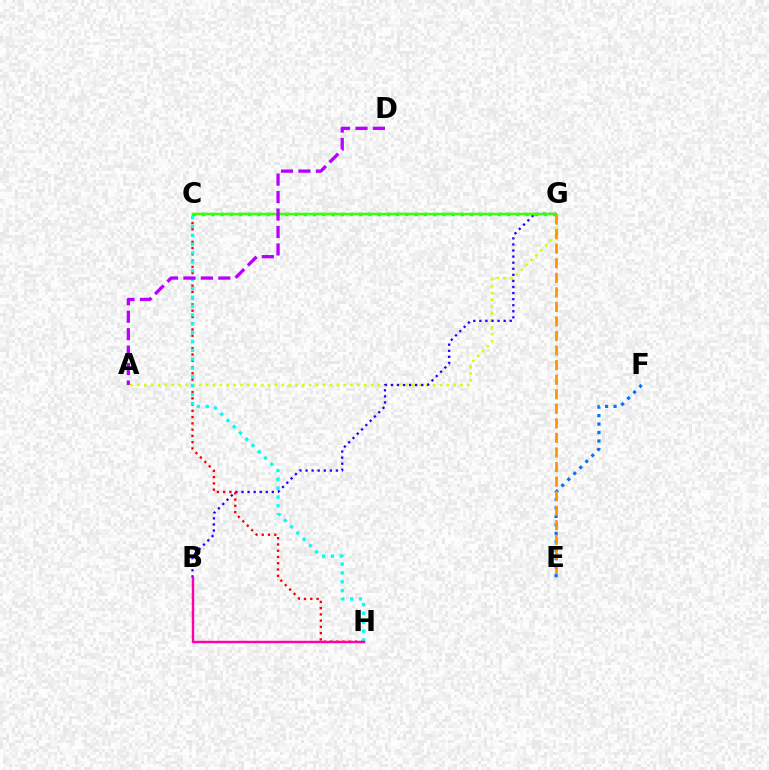{('C', 'G'): [{'color': '#00ff5c', 'line_style': 'dotted', 'thickness': 2.51}, {'color': '#3dff00', 'line_style': 'solid', 'thickness': 1.8}], ('A', 'G'): [{'color': '#d1ff00', 'line_style': 'dotted', 'thickness': 1.87}], ('B', 'G'): [{'color': '#2500ff', 'line_style': 'dotted', 'thickness': 1.65}], ('E', 'F'): [{'color': '#0074ff', 'line_style': 'dotted', 'thickness': 2.3}], ('C', 'H'): [{'color': '#ff0000', 'line_style': 'dotted', 'thickness': 1.7}, {'color': '#00fff6', 'line_style': 'dotted', 'thickness': 2.4}], ('E', 'G'): [{'color': '#ff9400', 'line_style': 'dashed', 'thickness': 1.98}], ('B', 'H'): [{'color': '#ff00ac', 'line_style': 'solid', 'thickness': 1.75}], ('A', 'D'): [{'color': '#b900ff', 'line_style': 'dashed', 'thickness': 2.37}]}